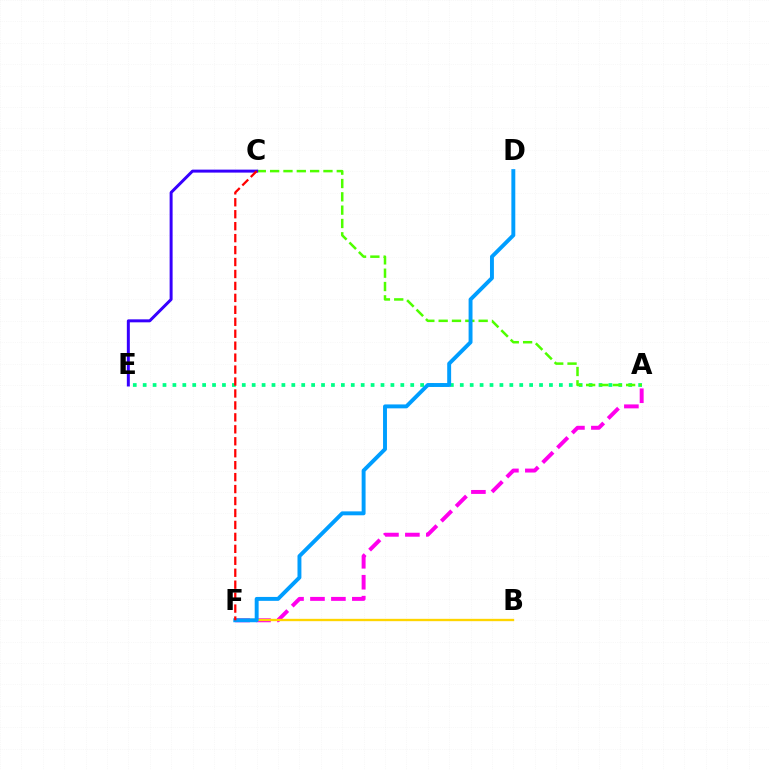{('A', 'F'): [{'color': '#ff00ed', 'line_style': 'dashed', 'thickness': 2.84}], ('A', 'E'): [{'color': '#00ff86', 'line_style': 'dotted', 'thickness': 2.69}], ('A', 'C'): [{'color': '#4fff00', 'line_style': 'dashed', 'thickness': 1.81}], ('C', 'E'): [{'color': '#3700ff', 'line_style': 'solid', 'thickness': 2.14}], ('B', 'F'): [{'color': '#ffd500', 'line_style': 'solid', 'thickness': 1.69}], ('D', 'F'): [{'color': '#009eff', 'line_style': 'solid', 'thickness': 2.82}], ('C', 'F'): [{'color': '#ff0000', 'line_style': 'dashed', 'thickness': 1.62}]}